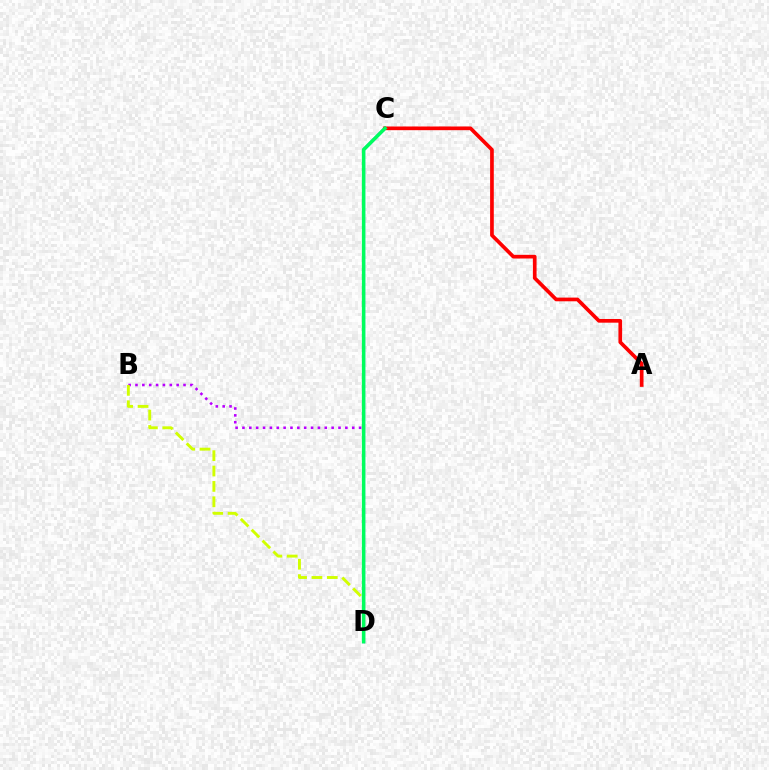{('B', 'D'): [{'color': '#b900ff', 'line_style': 'dotted', 'thickness': 1.86}, {'color': '#d1ff00', 'line_style': 'dashed', 'thickness': 2.09}], ('C', 'D'): [{'color': '#0074ff', 'line_style': 'solid', 'thickness': 2.17}, {'color': '#00ff5c', 'line_style': 'solid', 'thickness': 2.51}], ('A', 'C'): [{'color': '#ff0000', 'line_style': 'solid', 'thickness': 2.66}]}